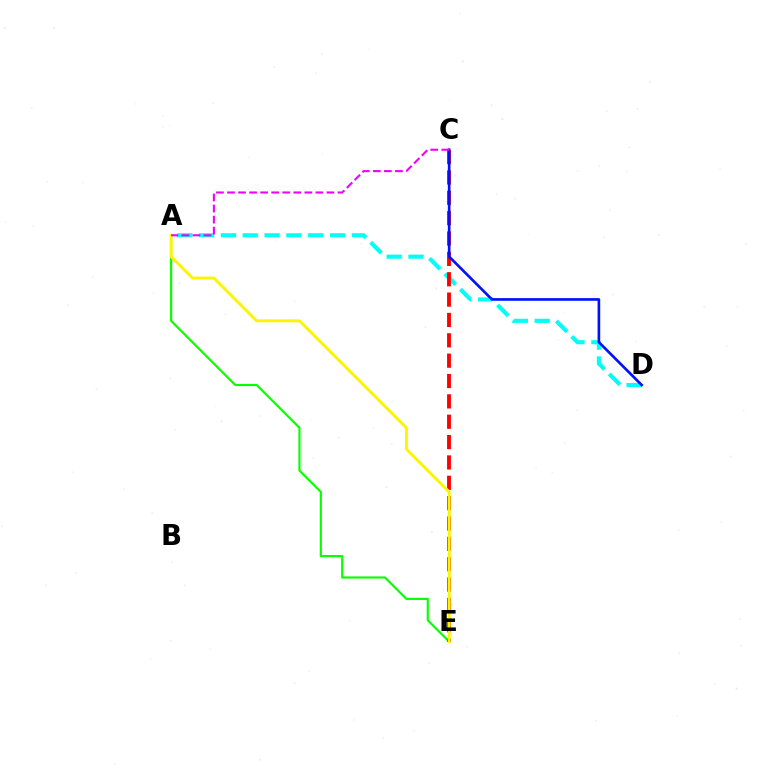{('A', 'D'): [{'color': '#00fff6', 'line_style': 'dashed', 'thickness': 2.97}], ('A', 'E'): [{'color': '#08ff00', 'line_style': 'solid', 'thickness': 1.55}, {'color': '#fcf500', 'line_style': 'solid', 'thickness': 2.1}], ('C', 'E'): [{'color': '#ff0000', 'line_style': 'dashed', 'thickness': 2.77}], ('C', 'D'): [{'color': '#0010ff', 'line_style': 'solid', 'thickness': 1.9}], ('A', 'C'): [{'color': '#ee00ff', 'line_style': 'dashed', 'thickness': 1.5}]}